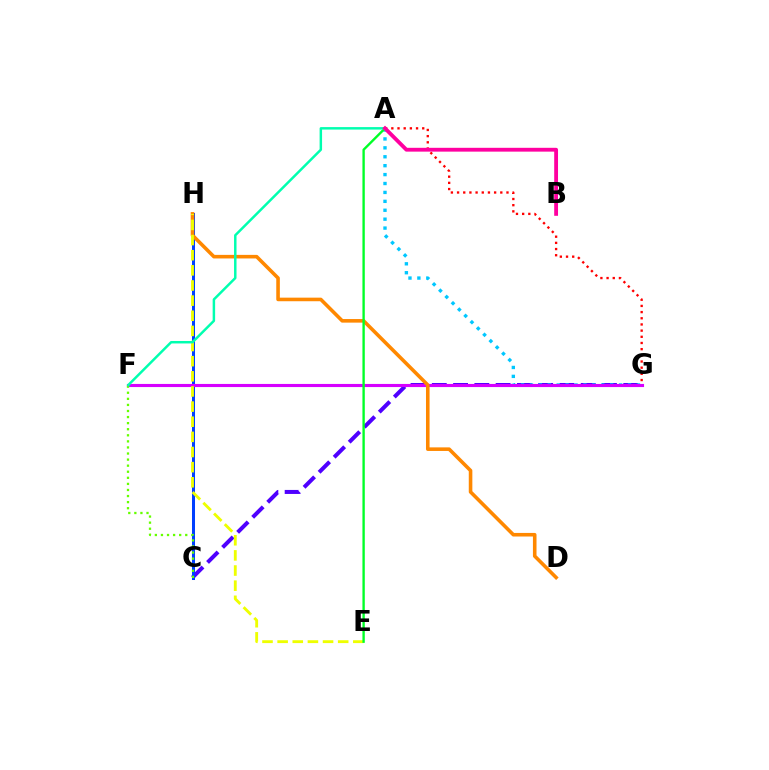{('C', 'G'): [{'color': '#4f00ff', 'line_style': 'dashed', 'thickness': 2.89}], ('A', 'G'): [{'color': '#00c7ff', 'line_style': 'dotted', 'thickness': 2.42}, {'color': '#ff0000', 'line_style': 'dotted', 'thickness': 1.68}], ('C', 'H'): [{'color': '#003fff', 'line_style': 'solid', 'thickness': 2.17}], ('F', 'G'): [{'color': '#d600ff', 'line_style': 'solid', 'thickness': 2.25}], ('D', 'H'): [{'color': '#ff8800', 'line_style': 'solid', 'thickness': 2.58}], ('C', 'F'): [{'color': '#66ff00', 'line_style': 'dotted', 'thickness': 1.65}], ('E', 'H'): [{'color': '#eeff00', 'line_style': 'dashed', 'thickness': 2.06}], ('A', 'E'): [{'color': '#00ff27', 'line_style': 'solid', 'thickness': 1.7}], ('A', 'F'): [{'color': '#00ffaf', 'line_style': 'solid', 'thickness': 1.78}], ('A', 'B'): [{'color': '#ff00a0', 'line_style': 'solid', 'thickness': 2.75}]}